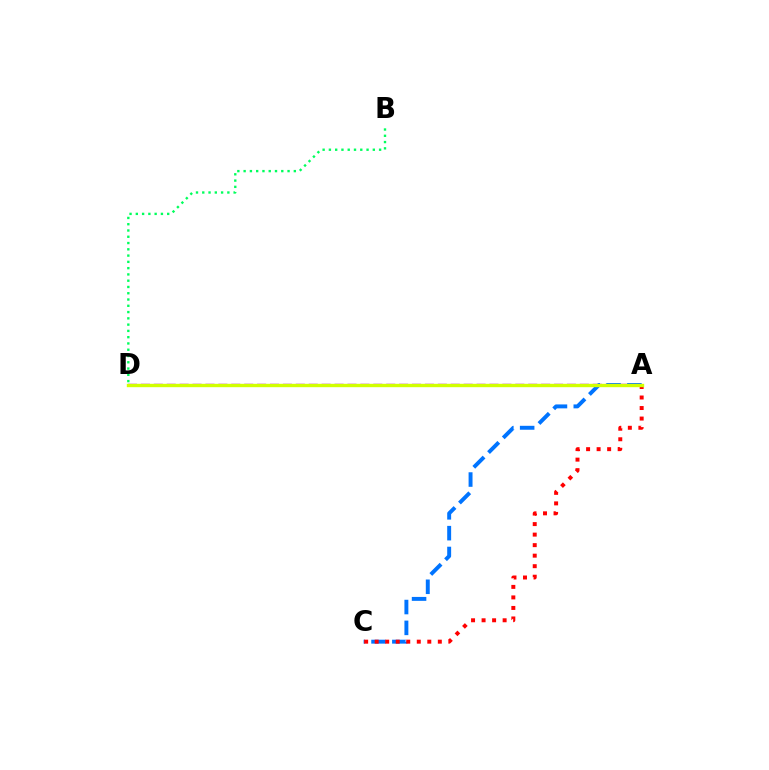{('A', 'D'): [{'color': '#b900ff', 'line_style': 'dashed', 'thickness': 1.75}, {'color': '#d1ff00', 'line_style': 'solid', 'thickness': 2.43}], ('A', 'C'): [{'color': '#0074ff', 'line_style': 'dashed', 'thickness': 2.83}, {'color': '#ff0000', 'line_style': 'dotted', 'thickness': 2.86}], ('B', 'D'): [{'color': '#00ff5c', 'line_style': 'dotted', 'thickness': 1.7}]}